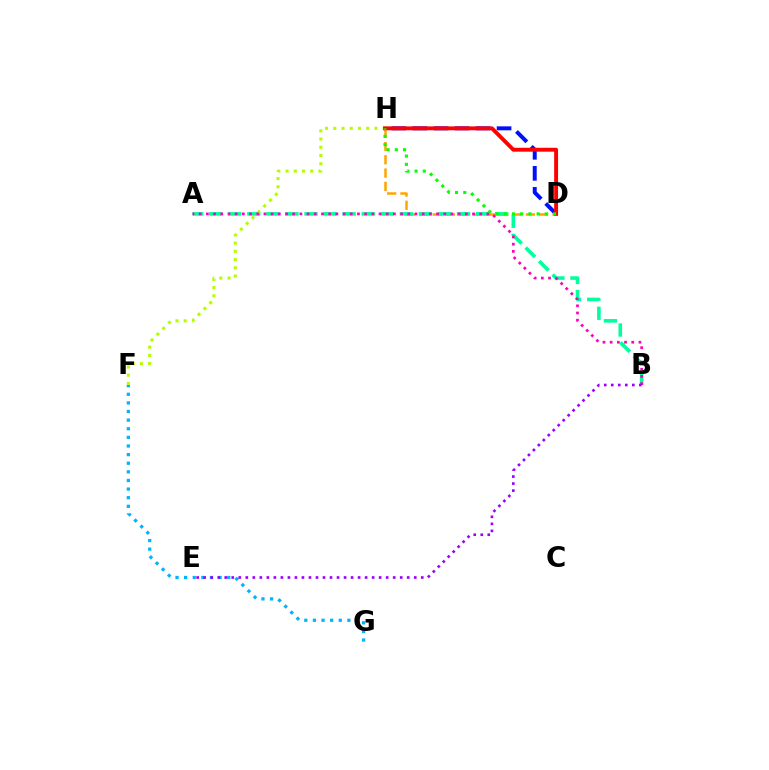{('D', 'H'): [{'color': '#0010ff', 'line_style': 'dashed', 'thickness': 2.86}, {'color': '#ffa500', 'line_style': 'dashed', 'thickness': 1.81}, {'color': '#ff0000', 'line_style': 'solid', 'thickness': 2.81}, {'color': '#08ff00', 'line_style': 'dotted', 'thickness': 2.23}], ('F', 'G'): [{'color': '#00b5ff', 'line_style': 'dotted', 'thickness': 2.34}], ('A', 'B'): [{'color': '#00ff9d', 'line_style': 'dashed', 'thickness': 2.59}, {'color': '#ff00bd', 'line_style': 'dotted', 'thickness': 1.95}], ('F', 'H'): [{'color': '#b3ff00', 'line_style': 'dotted', 'thickness': 2.24}], ('B', 'E'): [{'color': '#9b00ff', 'line_style': 'dotted', 'thickness': 1.91}]}